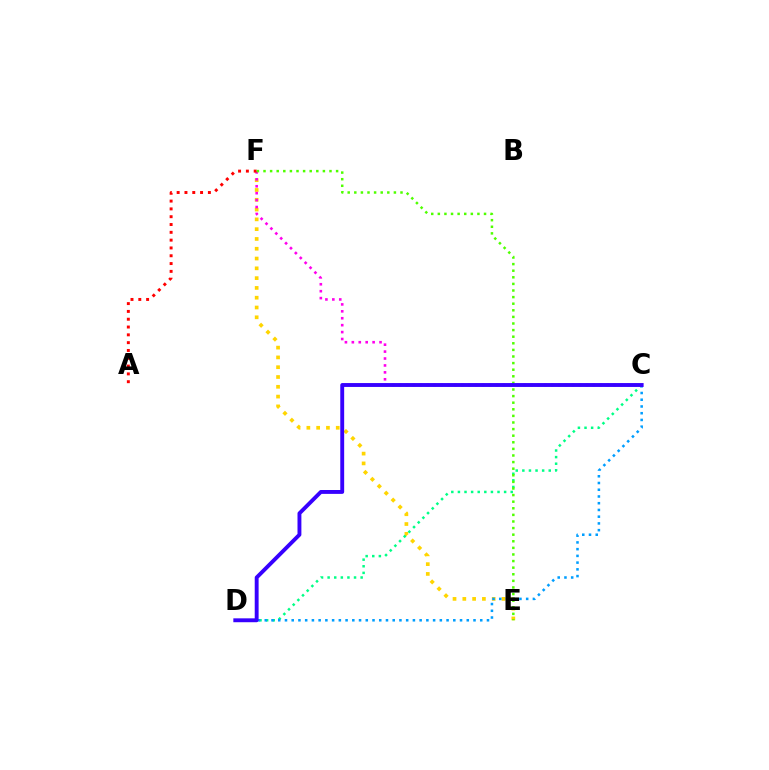{('E', 'F'): [{'color': '#ffd500', 'line_style': 'dotted', 'thickness': 2.66}, {'color': '#4fff00', 'line_style': 'dotted', 'thickness': 1.79}], ('C', 'F'): [{'color': '#ff00ed', 'line_style': 'dotted', 'thickness': 1.88}], ('C', 'D'): [{'color': '#00ff86', 'line_style': 'dotted', 'thickness': 1.79}, {'color': '#009eff', 'line_style': 'dotted', 'thickness': 1.83}, {'color': '#3700ff', 'line_style': 'solid', 'thickness': 2.8}], ('A', 'F'): [{'color': '#ff0000', 'line_style': 'dotted', 'thickness': 2.12}]}